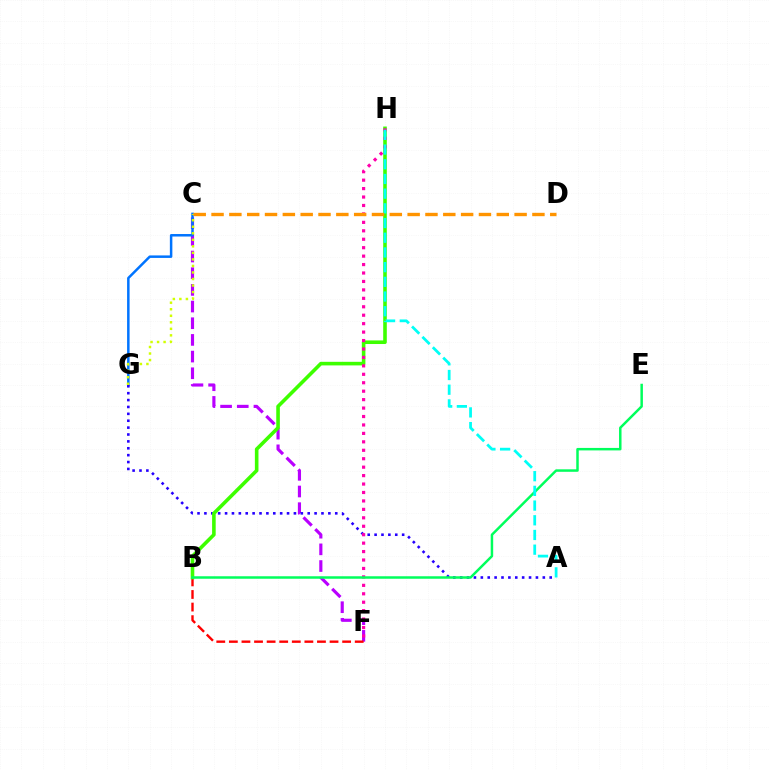{('C', 'F'): [{'color': '#b900ff', 'line_style': 'dashed', 'thickness': 2.27}], ('C', 'G'): [{'color': '#0074ff', 'line_style': 'solid', 'thickness': 1.8}, {'color': '#d1ff00', 'line_style': 'dotted', 'thickness': 1.77}], ('B', 'F'): [{'color': '#ff0000', 'line_style': 'dashed', 'thickness': 1.71}], ('A', 'G'): [{'color': '#2500ff', 'line_style': 'dotted', 'thickness': 1.87}], ('B', 'H'): [{'color': '#3dff00', 'line_style': 'solid', 'thickness': 2.59}], ('F', 'H'): [{'color': '#ff00ac', 'line_style': 'dotted', 'thickness': 2.29}], ('B', 'E'): [{'color': '#00ff5c', 'line_style': 'solid', 'thickness': 1.79}], ('A', 'H'): [{'color': '#00fff6', 'line_style': 'dashed', 'thickness': 2.0}], ('C', 'D'): [{'color': '#ff9400', 'line_style': 'dashed', 'thickness': 2.42}]}